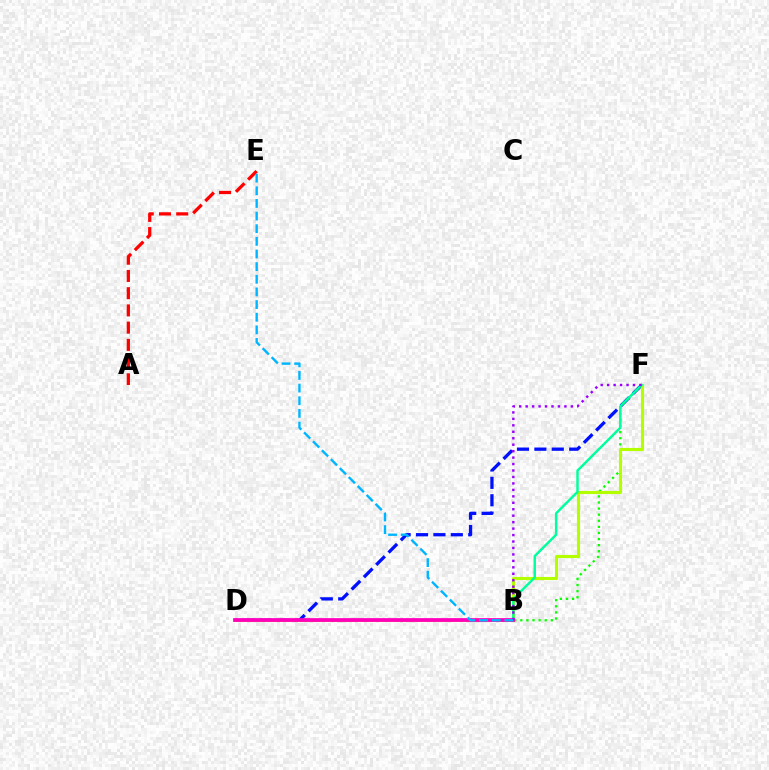{('D', 'F'): [{'color': '#0010ff', 'line_style': 'dashed', 'thickness': 2.36}], ('B', 'F'): [{'color': '#08ff00', 'line_style': 'dotted', 'thickness': 1.66}, {'color': '#b3ff00', 'line_style': 'solid', 'thickness': 2.25}, {'color': '#00ff9d', 'line_style': 'solid', 'thickness': 1.76}, {'color': '#9b00ff', 'line_style': 'dotted', 'thickness': 1.75}], ('B', 'D'): [{'color': '#ffa500', 'line_style': 'solid', 'thickness': 2.07}, {'color': '#ff00bd', 'line_style': 'solid', 'thickness': 2.69}], ('A', 'E'): [{'color': '#ff0000', 'line_style': 'dashed', 'thickness': 2.34}], ('B', 'E'): [{'color': '#00b5ff', 'line_style': 'dashed', 'thickness': 1.72}]}